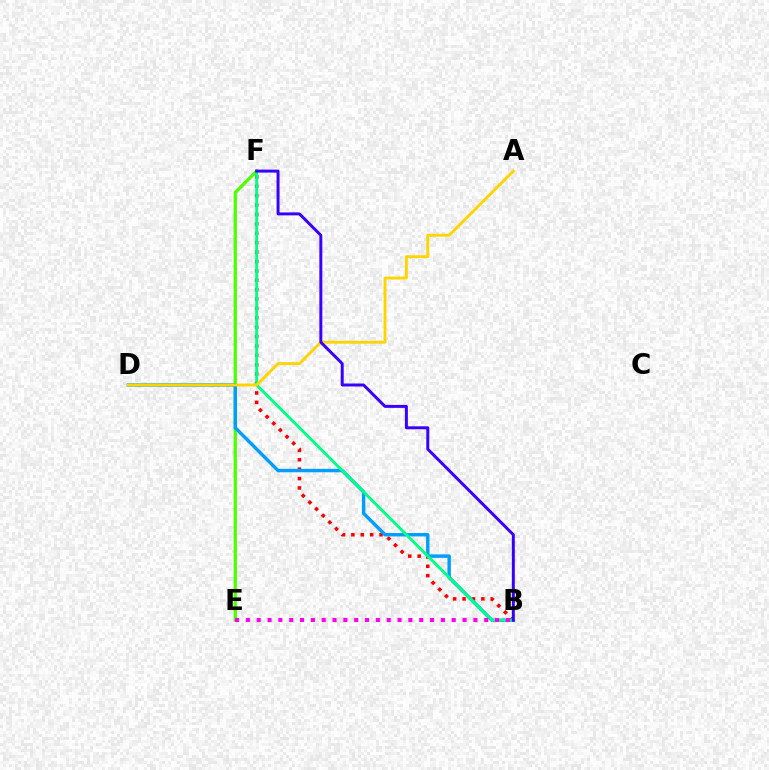{('E', 'F'): [{'color': '#4fff00', 'line_style': 'solid', 'thickness': 2.35}], ('B', 'F'): [{'color': '#ff0000', 'line_style': 'dotted', 'thickness': 2.55}, {'color': '#00ff86', 'line_style': 'solid', 'thickness': 2.09}, {'color': '#3700ff', 'line_style': 'solid', 'thickness': 2.13}], ('B', 'D'): [{'color': '#009eff', 'line_style': 'solid', 'thickness': 2.46}], ('B', 'E'): [{'color': '#ff00ed', 'line_style': 'dotted', 'thickness': 2.94}], ('A', 'D'): [{'color': '#ffd500', 'line_style': 'solid', 'thickness': 2.07}]}